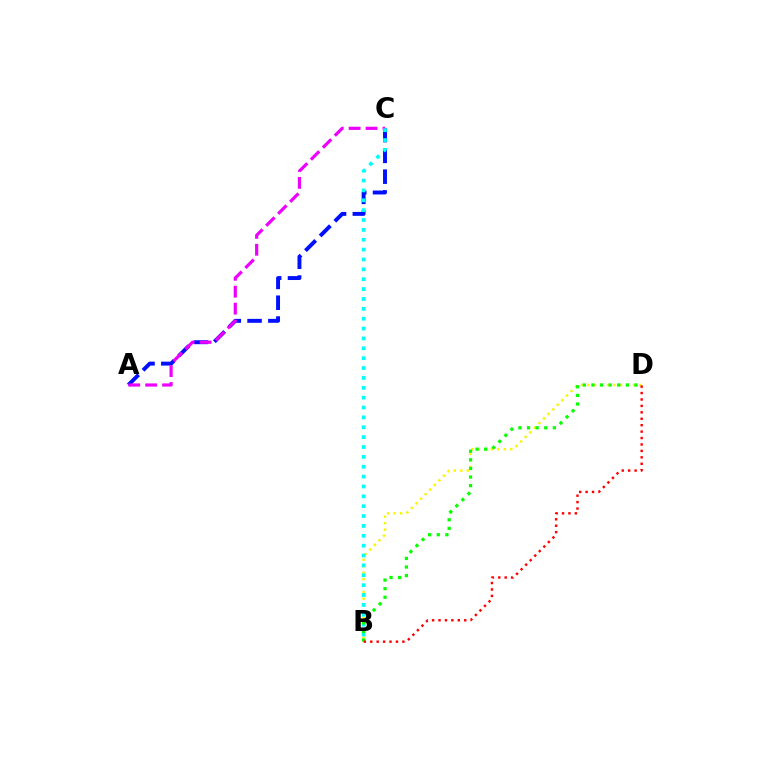{('B', 'D'): [{'color': '#fcf500', 'line_style': 'dotted', 'thickness': 1.76}, {'color': '#08ff00', 'line_style': 'dotted', 'thickness': 2.34}, {'color': '#ff0000', 'line_style': 'dotted', 'thickness': 1.75}], ('A', 'C'): [{'color': '#0010ff', 'line_style': 'dashed', 'thickness': 2.82}, {'color': '#ee00ff', 'line_style': 'dashed', 'thickness': 2.3}], ('B', 'C'): [{'color': '#00fff6', 'line_style': 'dotted', 'thickness': 2.68}]}